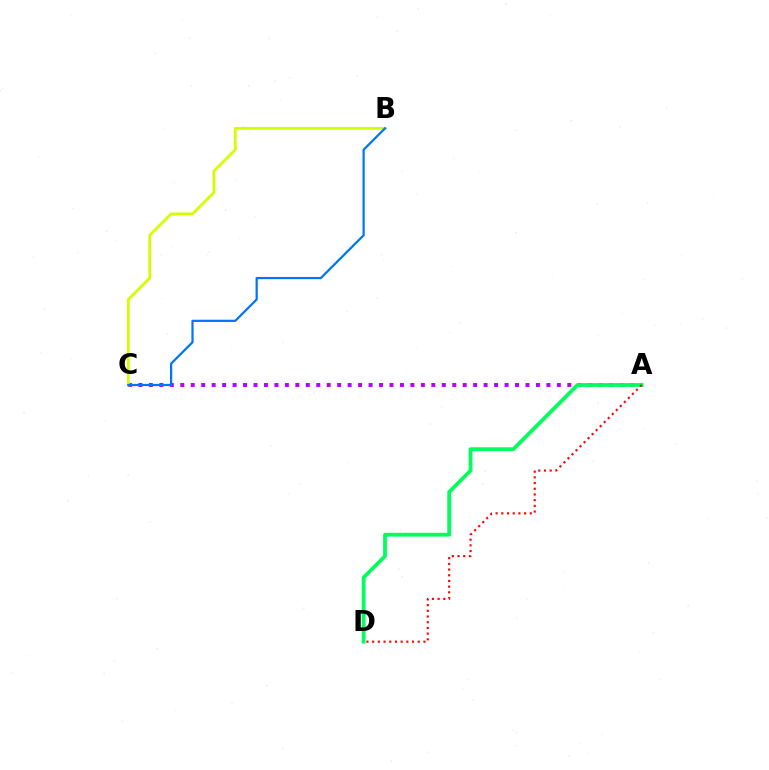{('A', 'C'): [{'color': '#b900ff', 'line_style': 'dotted', 'thickness': 2.84}], ('B', 'C'): [{'color': '#d1ff00', 'line_style': 'solid', 'thickness': 2.02}, {'color': '#0074ff', 'line_style': 'solid', 'thickness': 1.6}], ('A', 'D'): [{'color': '#00ff5c', 'line_style': 'solid', 'thickness': 2.72}, {'color': '#ff0000', 'line_style': 'dotted', 'thickness': 1.55}]}